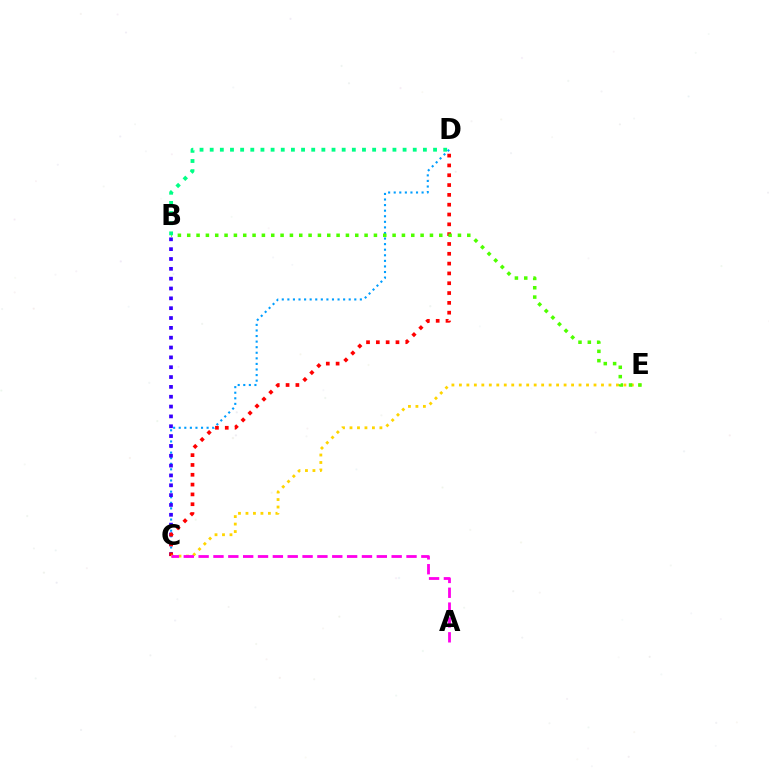{('C', 'D'): [{'color': '#009eff', 'line_style': 'dotted', 'thickness': 1.52}, {'color': '#ff0000', 'line_style': 'dotted', 'thickness': 2.67}], ('B', 'C'): [{'color': '#3700ff', 'line_style': 'dotted', 'thickness': 2.67}], ('C', 'E'): [{'color': '#ffd500', 'line_style': 'dotted', 'thickness': 2.03}], ('A', 'C'): [{'color': '#ff00ed', 'line_style': 'dashed', 'thickness': 2.02}], ('B', 'E'): [{'color': '#4fff00', 'line_style': 'dotted', 'thickness': 2.54}], ('B', 'D'): [{'color': '#00ff86', 'line_style': 'dotted', 'thickness': 2.76}]}